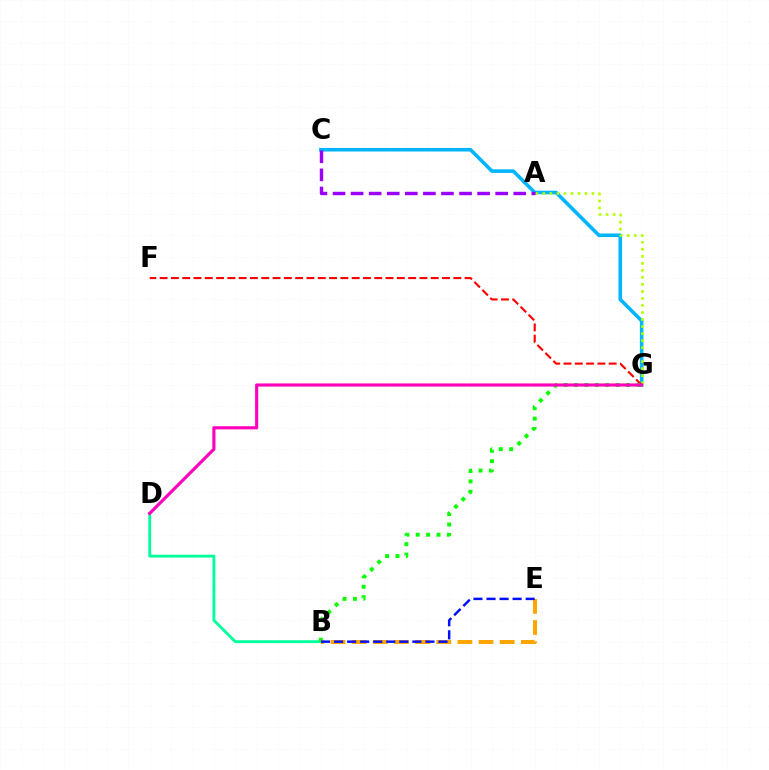{('B', 'D'): [{'color': '#00ff9d', 'line_style': 'solid', 'thickness': 2.06}], ('C', 'G'): [{'color': '#00b5ff', 'line_style': 'solid', 'thickness': 2.58}], ('A', 'G'): [{'color': '#b3ff00', 'line_style': 'dotted', 'thickness': 1.91}], ('F', 'G'): [{'color': '#ff0000', 'line_style': 'dashed', 'thickness': 1.53}], ('B', 'G'): [{'color': '#08ff00', 'line_style': 'dotted', 'thickness': 2.83}], ('D', 'G'): [{'color': '#ff00bd', 'line_style': 'solid', 'thickness': 2.26}], ('A', 'C'): [{'color': '#9b00ff', 'line_style': 'dashed', 'thickness': 2.46}], ('B', 'E'): [{'color': '#ffa500', 'line_style': 'dashed', 'thickness': 2.87}, {'color': '#0010ff', 'line_style': 'dashed', 'thickness': 1.77}]}